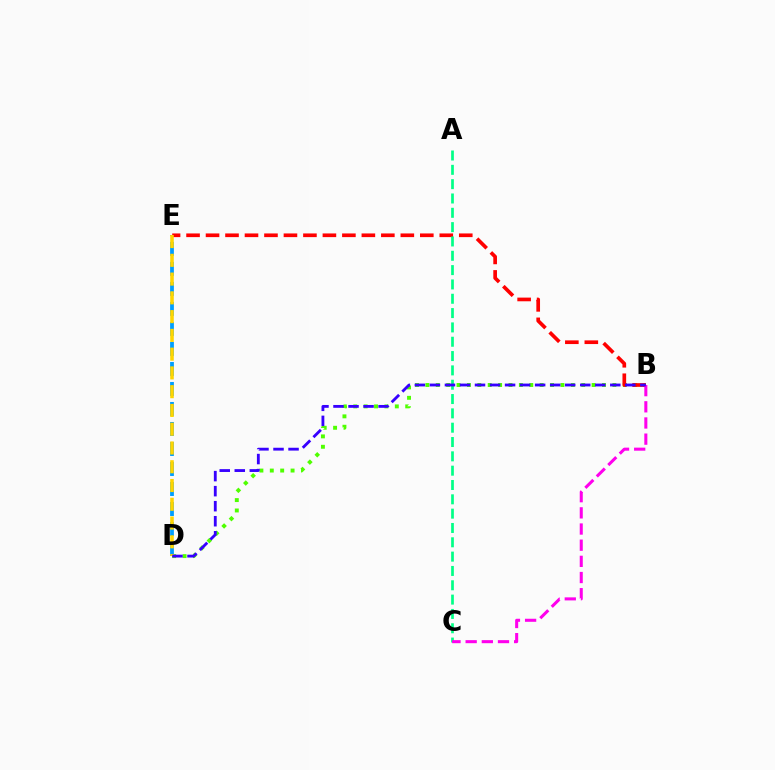{('B', 'D'): [{'color': '#4fff00', 'line_style': 'dotted', 'thickness': 2.82}, {'color': '#3700ff', 'line_style': 'dashed', 'thickness': 2.04}], ('D', 'E'): [{'color': '#009eff', 'line_style': 'dashed', 'thickness': 2.72}, {'color': '#ffd500', 'line_style': 'dashed', 'thickness': 2.55}], ('B', 'E'): [{'color': '#ff0000', 'line_style': 'dashed', 'thickness': 2.65}], ('A', 'C'): [{'color': '#00ff86', 'line_style': 'dashed', 'thickness': 1.95}], ('B', 'C'): [{'color': '#ff00ed', 'line_style': 'dashed', 'thickness': 2.2}]}